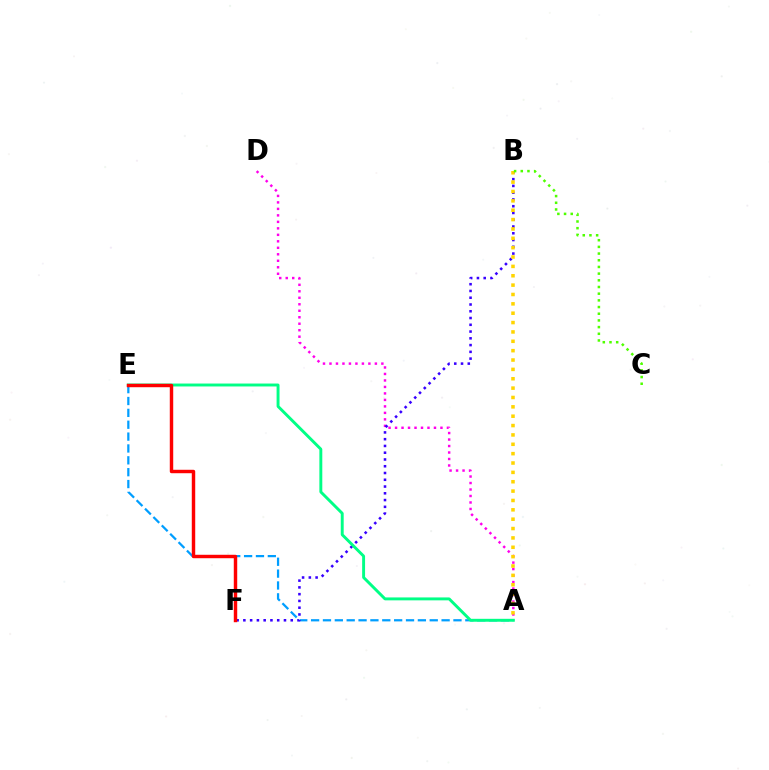{('A', 'E'): [{'color': '#009eff', 'line_style': 'dashed', 'thickness': 1.61}, {'color': '#00ff86', 'line_style': 'solid', 'thickness': 2.1}], ('A', 'D'): [{'color': '#ff00ed', 'line_style': 'dotted', 'thickness': 1.76}], ('B', 'F'): [{'color': '#3700ff', 'line_style': 'dotted', 'thickness': 1.84}], ('A', 'B'): [{'color': '#ffd500', 'line_style': 'dotted', 'thickness': 2.54}], ('E', 'F'): [{'color': '#ff0000', 'line_style': 'solid', 'thickness': 2.48}], ('B', 'C'): [{'color': '#4fff00', 'line_style': 'dotted', 'thickness': 1.82}]}